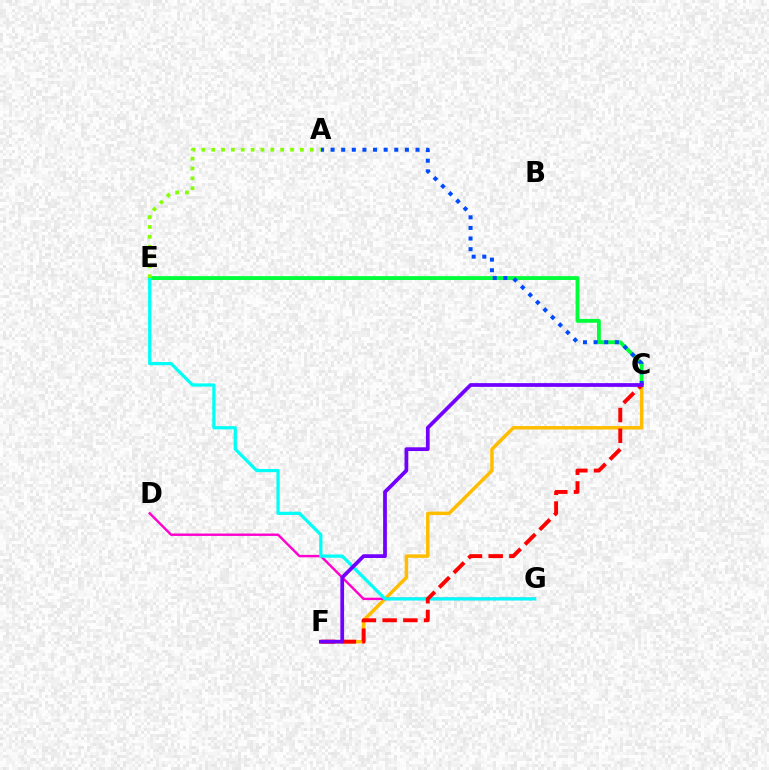{('C', 'E'): [{'color': '#00ff39', 'line_style': 'solid', 'thickness': 2.77}], ('C', 'F'): [{'color': '#ffbd00', 'line_style': 'solid', 'thickness': 2.51}, {'color': '#ff0000', 'line_style': 'dashed', 'thickness': 2.82}, {'color': '#7200ff', 'line_style': 'solid', 'thickness': 2.69}], ('D', 'G'): [{'color': '#ff00cf', 'line_style': 'solid', 'thickness': 1.74}], ('A', 'C'): [{'color': '#004bff', 'line_style': 'dotted', 'thickness': 2.88}], ('E', 'G'): [{'color': '#00fff6', 'line_style': 'solid', 'thickness': 2.32}], ('A', 'E'): [{'color': '#84ff00', 'line_style': 'dotted', 'thickness': 2.68}]}